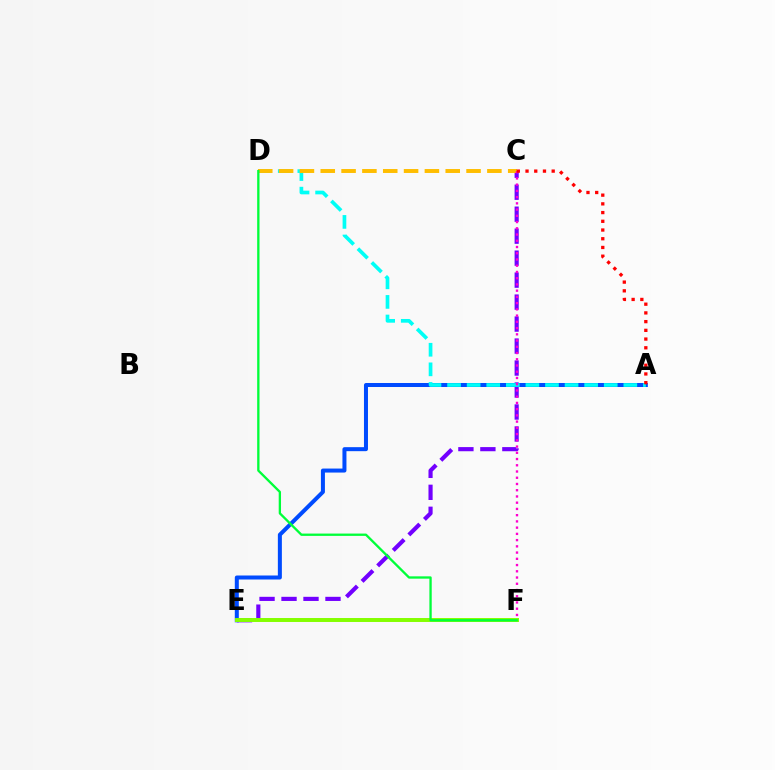{('C', 'E'): [{'color': '#7200ff', 'line_style': 'dashed', 'thickness': 2.99}], ('A', 'E'): [{'color': '#004bff', 'line_style': 'solid', 'thickness': 2.89}], ('A', 'D'): [{'color': '#00fff6', 'line_style': 'dashed', 'thickness': 2.66}], ('C', 'D'): [{'color': '#ffbd00', 'line_style': 'dashed', 'thickness': 2.83}], ('C', 'F'): [{'color': '#ff00cf', 'line_style': 'dotted', 'thickness': 1.69}], ('E', 'F'): [{'color': '#84ff00', 'line_style': 'solid', 'thickness': 2.85}], ('D', 'F'): [{'color': '#00ff39', 'line_style': 'solid', 'thickness': 1.67}], ('A', 'C'): [{'color': '#ff0000', 'line_style': 'dotted', 'thickness': 2.37}]}